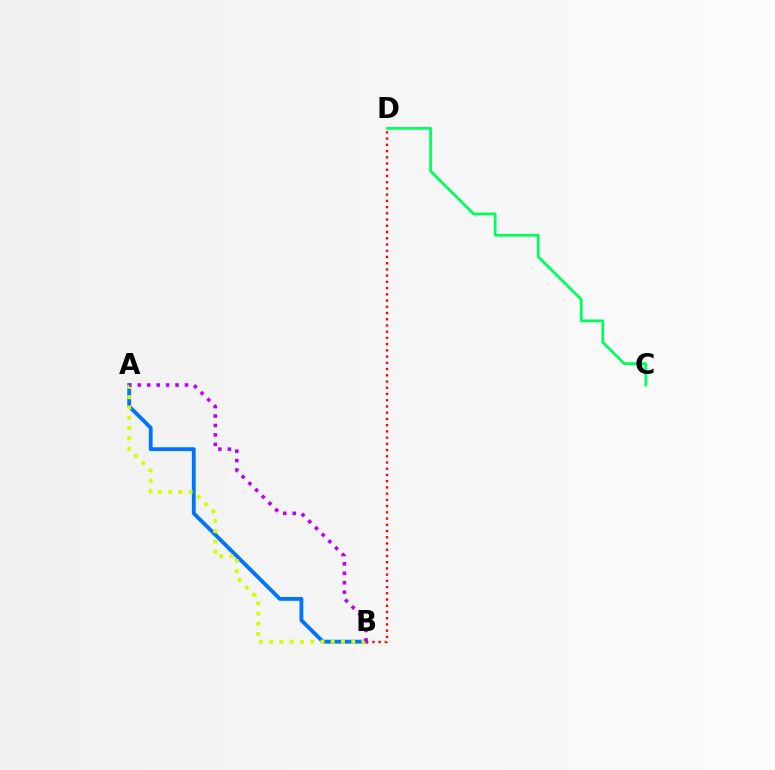{('A', 'B'): [{'color': '#0074ff', 'line_style': 'solid', 'thickness': 2.77}, {'color': '#d1ff00', 'line_style': 'dotted', 'thickness': 2.79}, {'color': '#b900ff', 'line_style': 'dotted', 'thickness': 2.57}], ('B', 'D'): [{'color': '#ff0000', 'line_style': 'dotted', 'thickness': 1.69}], ('C', 'D'): [{'color': '#00ff5c', 'line_style': 'solid', 'thickness': 1.98}]}